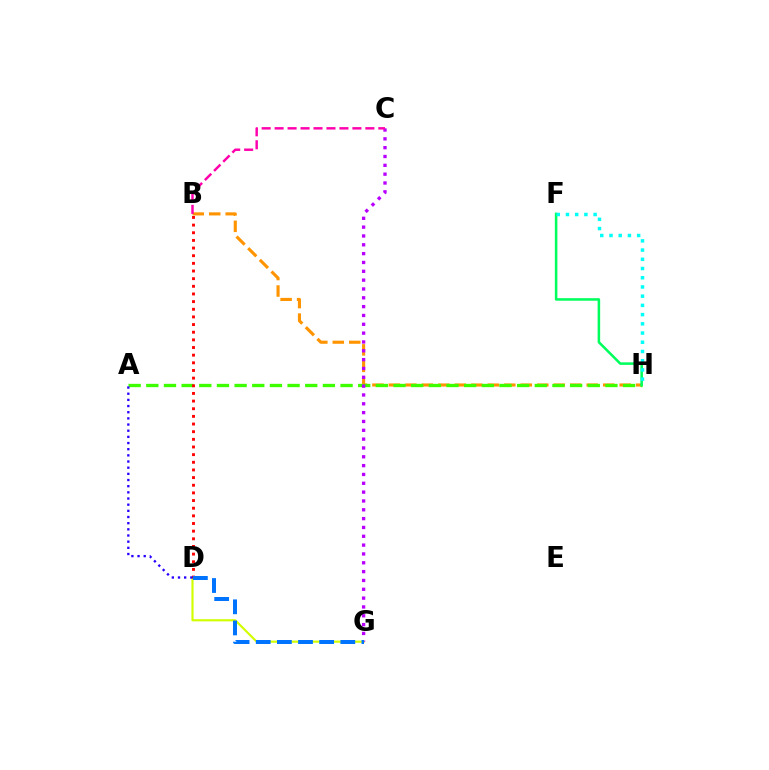{('B', 'H'): [{'color': '#ff9400', 'line_style': 'dashed', 'thickness': 2.24}], ('D', 'G'): [{'color': '#d1ff00', 'line_style': 'solid', 'thickness': 1.56}, {'color': '#0074ff', 'line_style': 'dashed', 'thickness': 2.87}], ('A', 'H'): [{'color': '#3dff00', 'line_style': 'dashed', 'thickness': 2.4}], ('F', 'H'): [{'color': '#00ff5c', 'line_style': 'solid', 'thickness': 1.83}, {'color': '#00fff6', 'line_style': 'dotted', 'thickness': 2.5}], ('C', 'G'): [{'color': '#b900ff', 'line_style': 'dotted', 'thickness': 2.4}], ('B', 'C'): [{'color': '#ff00ac', 'line_style': 'dashed', 'thickness': 1.76}], ('B', 'D'): [{'color': '#ff0000', 'line_style': 'dotted', 'thickness': 2.08}], ('A', 'D'): [{'color': '#2500ff', 'line_style': 'dotted', 'thickness': 1.67}]}